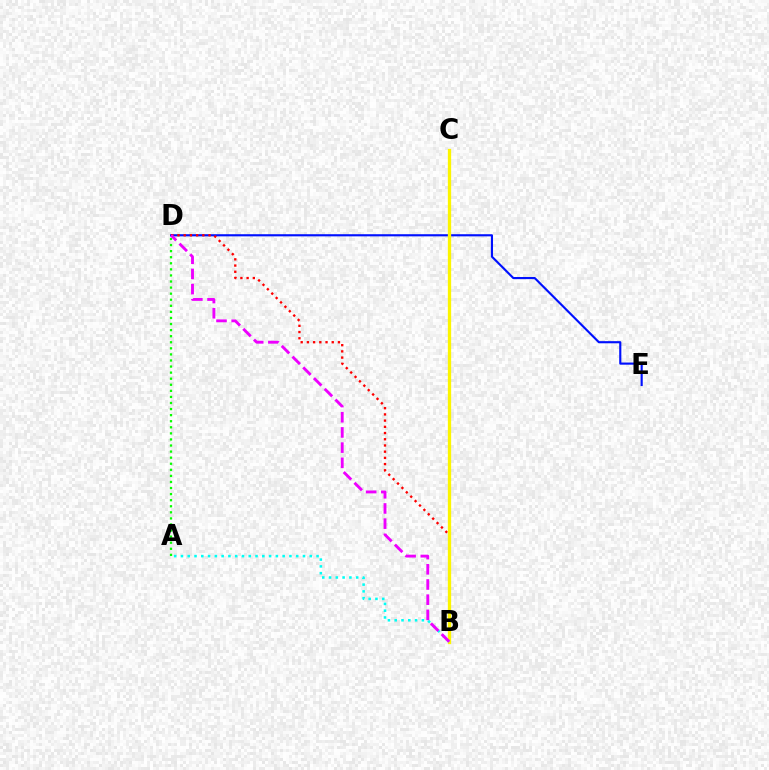{('A', 'D'): [{'color': '#08ff00', 'line_style': 'dotted', 'thickness': 1.65}], ('D', 'E'): [{'color': '#0010ff', 'line_style': 'solid', 'thickness': 1.54}], ('B', 'D'): [{'color': '#ff0000', 'line_style': 'dotted', 'thickness': 1.69}, {'color': '#ee00ff', 'line_style': 'dashed', 'thickness': 2.06}], ('B', 'C'): [{'color': '#fcf500', 'line_style': 'solid', 'thickness': 2.37}], ('A', 'B'): [{'color': '#00fff6', 'line_style': 'dotted', 'thickness': 1.84}]}